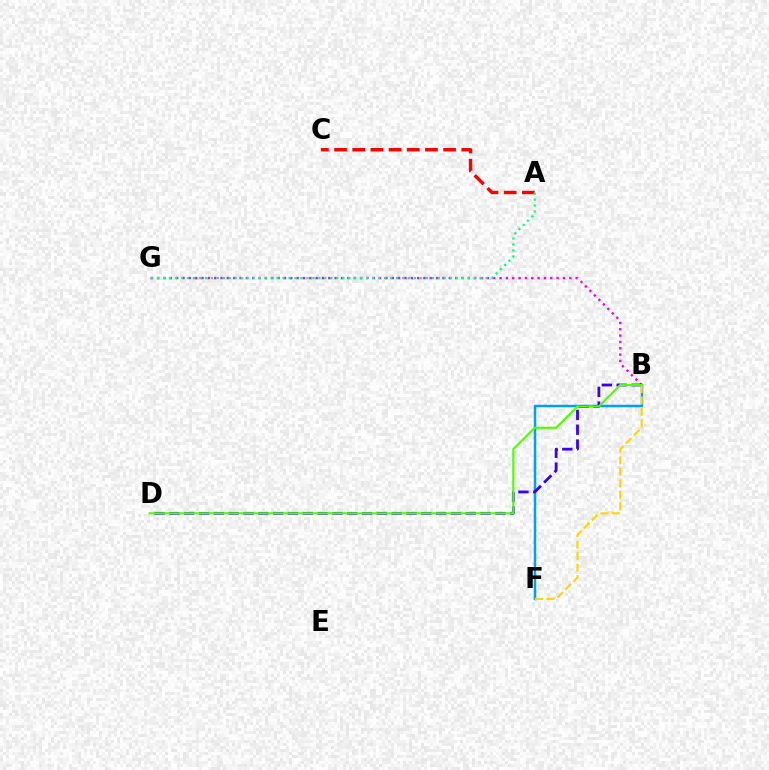{('B', 'G'): [{'color': '#ff00ed', 'line_style': 'dotted', 'thickness': 1.72}], ('A', 'C'): [{'color': '#ff0000', 'line_style': 'dashed', 'thickness': 2.47}], ('A', 'G'): [{'color': '#00ff86', 'line_style': 'dotted', 'thickness': 1.62}], ('B', 'F'): [{'color': '#009eff', 'line_style': 'solid', 'thickness': 1.79}, {'color': '#ffd500', 'line_style': 'dashed', 'thickness': 1.56}], ('B', 'D'): [{'color': '#3700ff', 'line_style': 'dashed', 'thickness': 2.01}, {'color': '#4fff00', 'line_style': 'solid', 'thickness': 1.55}]}